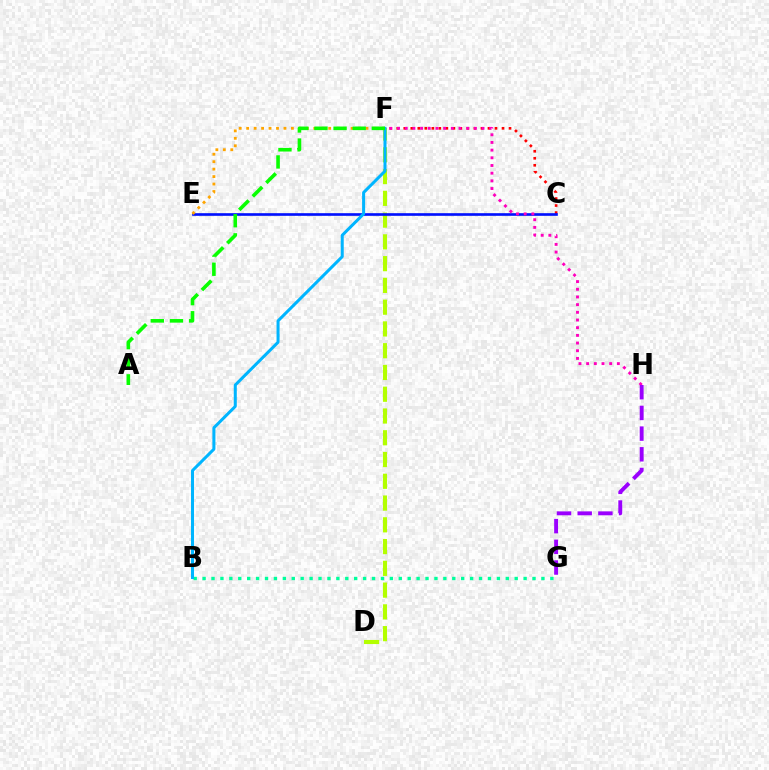{('C', 'F'): [{'color': '#ff0000', 'line_style': 'dotted', 'thickness': 1.91}], ('D', 'F'): [{'color': '#b3ff00', 'line_style': 'dashed', 'thickness': 2.96}], ('B', 'G'): [{'color': '#00ff9d', 'line_style': 'dotted', 'thickness': 2.42}], ('C', 'E'): [{'color': '#0010ff', 'line_style': 'solid', 'thickness': 1.9}], ('E', 'F'): [{'color': '#ffa500', 'line_style': 'dotted', 'thickness': 2.03}], ('F', 'H'): [{'color': '#ff00bd', 'line_style': 'dotted', 'thickness': 2.09}], ('B', 'F'): [{'color': '#00b5ff', 'line_style': 'solid', 'thickness': 2.18}], ('G', 'H'): [{'color': '#9b00ff', 'line_style': 'dashed', 'thickness': 2.81}], ('A', 'F'): [{'color': '#08ff00', 'line_style': 'dashed', 'thickness': 2.6}]}